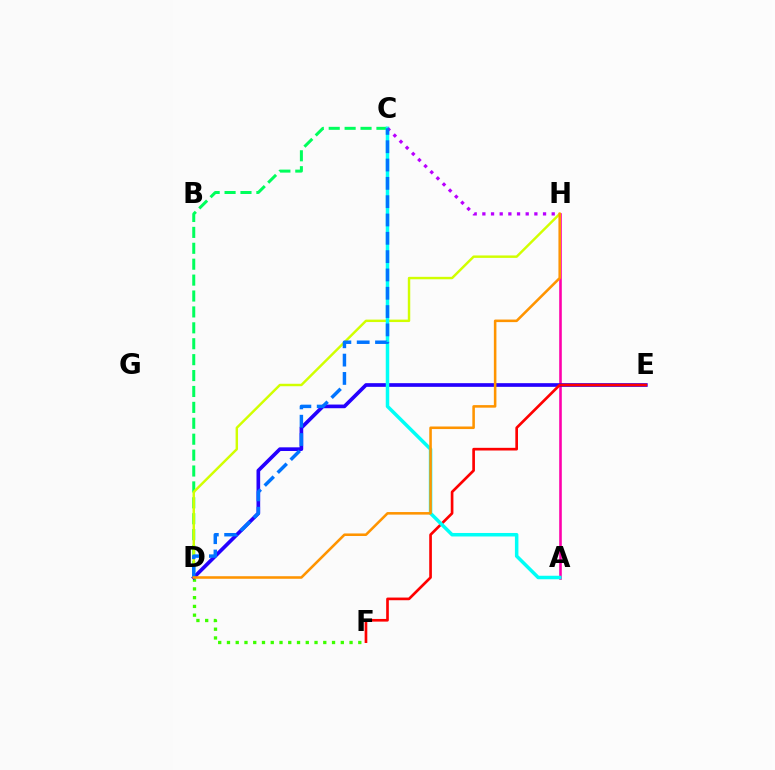{('C', 'D'): [{'color': '#00ff5c', 'line_style': 'dashed', 'thickness': 2.16}, {'color': '#0074ff', 'line_style': 'dashed', 'thickness': 2.49}], ('D', 'H'): [{'color': '#d1ff00', 'line_style': 'solid', 'thickness': 1.76}, {'color': '#ff9400', 'line_style': 'solid', 'thickness': 1.84}], ('A', 'H'): [{'color': '#ff00ac', 'line_style': 'solid', 'thickness': 1.88}], ('D', 'F'): [{'color': '#3dff00', 'line_style': 'dotted', 'thickness': 2.38}], ('D', 'E'): [{'color': '#2500ff', 'line_style': 'solid', 'thickness': 2.64}], ('E', 'F'): [{'color': '#ff0000', 'line_style': 'solid', 'thickness': 1.92}], ('A', 'C'): [{'color': '#00fff6', 'line_style': 'solid', 'thickness': 2.52}], ('C', 'H'): [{'color': '#b900ff', 'line_style': 'dotted', 'thickness': 2.35}]}